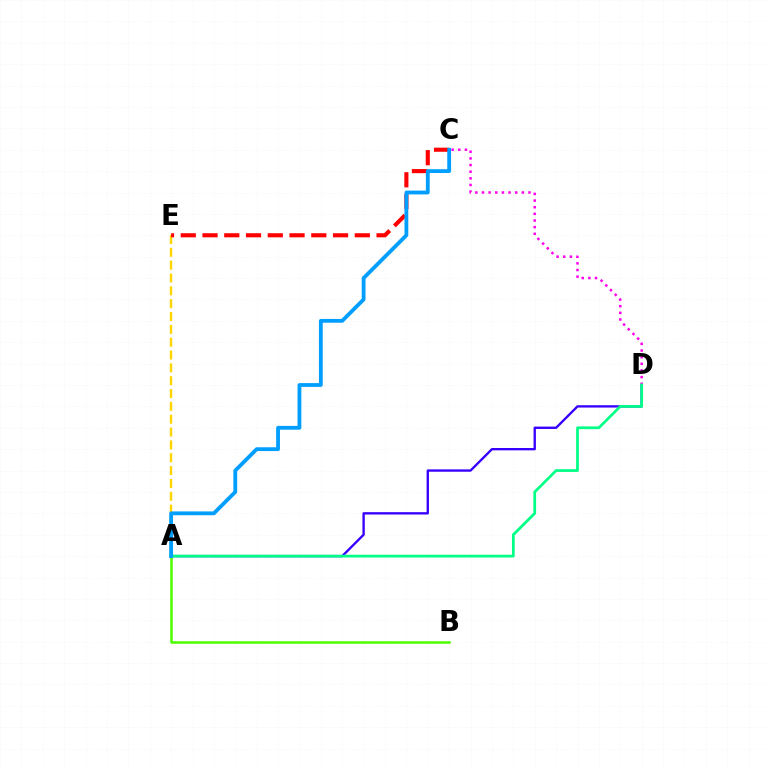{('A', 'B'): [{'color': '#4fff00', 'line_style': 'solid', 'thickness': 1.83}], ('A', 'D'): [{'color': '#3700ff', 'line_style': 'solid', 'thickness': 1.69}, {'color': '#00ff86', 'line_style': 'solid', 'thickness': 1.97}], ('C', 'D'): [{'color': '#ff00ed', 'line_style': 'dotted', 'thickness': 1.81}], ('A', 'E'): [{'color': '#ffd500', 'line_style': 'dashed', 'thickness': 1.74}], ('C', 'E'): [{'color': '#ff0000', 'line_style': 'dashed', 'thickness': 2.96}], ('A', 'C'): [{'color': '#009eff', 'line_style': 'solid', 'thickness': 2.74}]}